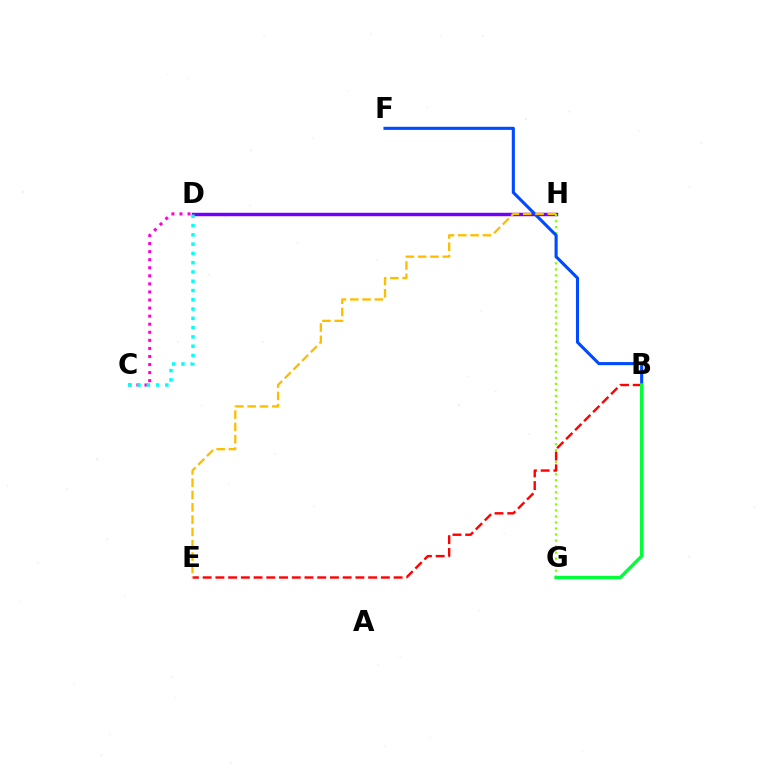{('C', 'D'): [{'color': '#ff00cf', 'line_style': 'dotted', 'thickness': 2.19}, {'color': '#00fff6', 'line_style': 'dotted', 'thickness': 2.52}], ('D', 'H'): [{'color': '#7200ff', 'line_style': 'solid', 'thickness': 2.48}], ('G', 'H'): [{'color': '#84ff00', 'line_style': 'dotted', 'thickness': 1.64}], ('B', 'F'): [{'color': '#004bff', 'line_style': 'solid', 'thickness': 2.23}], ('B', 'E'): [{'color': '#ff0000', 'line_style': 'dashed', 'thickness': 1.73}], ('E', 'H'): [{'color': '#ffbd00', 'line_style': 'dashed', 'thickness': 1.67}], ('B', 'G'): [{'color': '#00ff39', 'line_style': 'solid', 'thickness': 2.44}]}